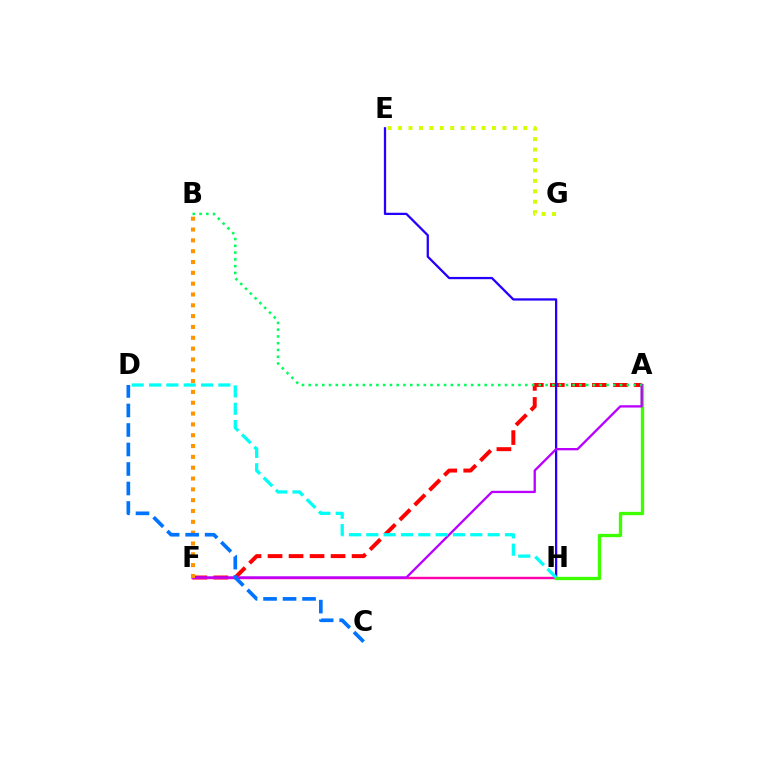{('A', 'F'): [{'color': '#ff0000', 'line_style': 'dashed', 'thickness': 2.85}, {'color': '#b900ff', 'line_style': 'solid', 'thickness': 1.66}], ('F', 'H'): [{'color': '#ff00ac', 'line_style': 'solid', 'thickness': 1.73}], ('E', 'H'): [{'color': '#2500ff', 'line_style': 'solid', 'thickness': 1.63}], ('E', 'G'): [{'color': '#d1ff00', 'line_style': 'dotted', 'thickness': 2.83}], ('A', 'H'): [{'color': '#3dff00', 'line_style': 'solid', 'thickness': 2.39}], ('B', 'F'): [{'color': '#ff9400', 'line_style': 'dotted', 'thickness': 2.94}], ('A', 'B'): [{'color': '#00ff5c', 'line_style': 'dotted', 'thickness': 1.84}], ('C', 'D'): [{'color': '#0074ff', 'line_style': 'dashed', 'thickness': 2.65}], ('D', 'H'): [{'color': '#00fff6', 'line_style': 'dashed', 'thickness': 2.36}]}